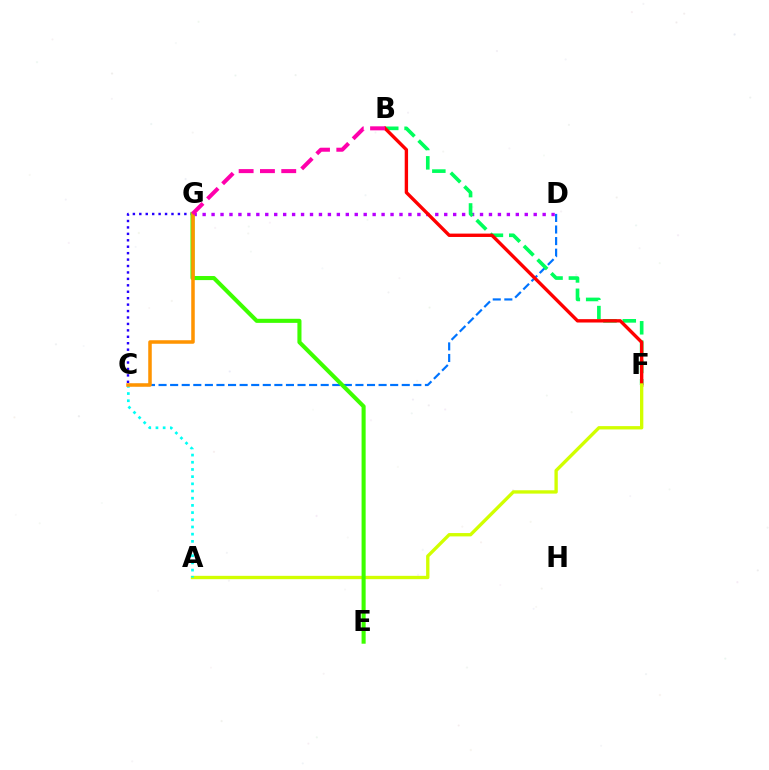{('C', 'D'): [{'color': '#0074ff', 'line_style': 'dashed', 'thickness': 1.57}], ('C', 'G'): [{'color': '#2500ff', 'line_style': 'dotted', 'thickness': 1.75}, {'color': '#ff9400', 'line_style': 'solid', 'thickness': 2.54}], ('D', 'G'): [{'color': '#b900ff', 'line_style': 'dotted', 'thickness': 2.43}], ('B', 'F'): [{'color': '#00ff5c', 'line_style': 'dashed', 'thickness': 2.63}, {'color': '#ff0000', 'line_style': 'solid', 'thickness': 2.43}], ('A', 'F'): [{'color': '#d1ff00', 'line_style': 'solid', 'thickness': 2.4}], ('A', 'C'): [{'color': '#00fff6', 'line_style': 'dotted', 'thickness': 1.95}], ('E', 'G'): [{'color': '#3dff00', 'line_style': 'solid', 'thickness': 2.94}], ('B', 'G'): [{'color': '#ff00ac', 'line_style': 'dashed', 'thickness': 2.89}]}